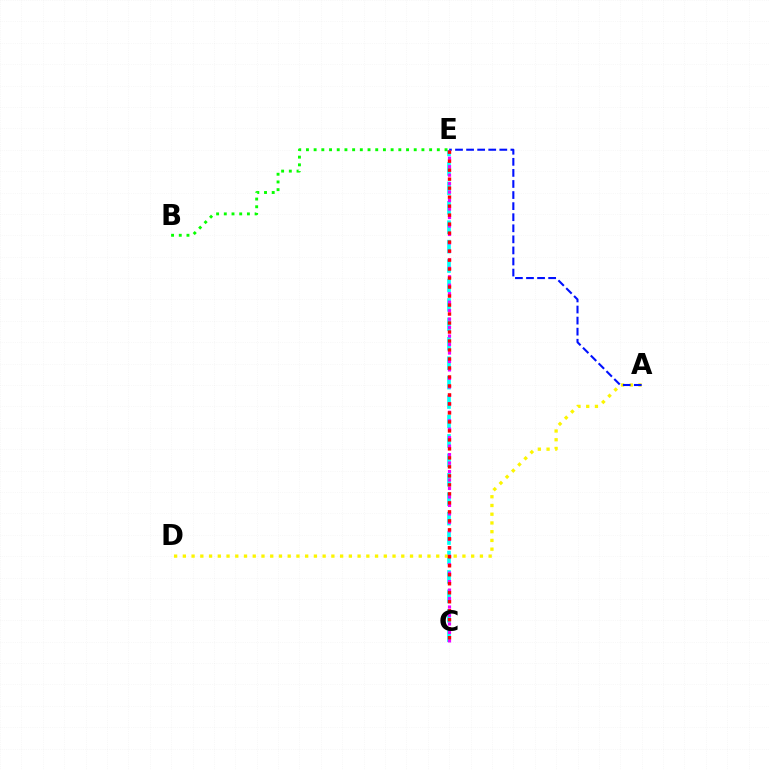{('C', 'E'): [{'color': '#00fff6', 'line_style': 'dashed', 'thickness': 2.64}, {'color': '#ee00ff', 'line_style': 'dotted', 'thickness': 2.3}, {'color': '#ff0000', 'line_style': 'dotted', 'thickness': 2.44}], ('B', 'E'): [{'color': '#08ff00', 'line_style': 'dotted', 'thickness': 2.09}], ('A', 'D'): [{'color': '#fcf500', 'line_style': 'dotted', 'thickness': 2.37}], ('A', 'E'): [{'color': '#0010ff', 'line_style': 'dashed', 'thickness': 1.5}]}